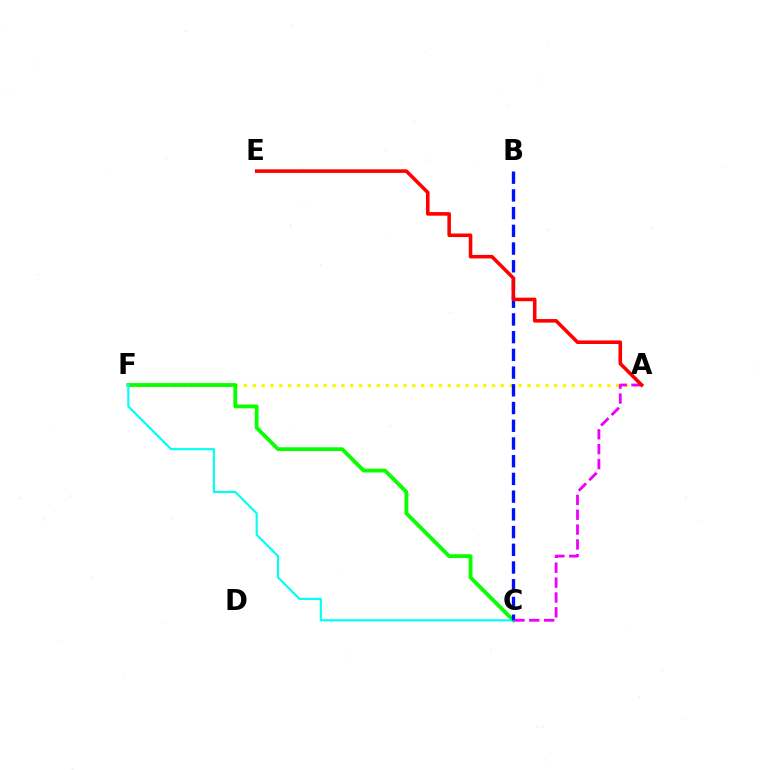{('A', 'F'): [{'color': '#fcf500', 'line_style': 'dotted', 'thickness': 2.41}], ('C', 'F'): [{'color': '#08ff00', 'line_style': 'solid', 'thickness': 2.73}, {'color': '#00fff6', 'line_style': 'solid', 'thickness': 1.54}], ('B', 'C'): [{'color': '#0010ff', 'line_style': 'dashed', 'thickness': 2.41}], ('A', 'C'): [{'color': '#ee00ff', 'line_style': 'dashed', 'thickness': 2.02}], ('A', 'E'): [{'color': '#ff0000', 'line_style': 'solid', 'thickness': 2.57}]}